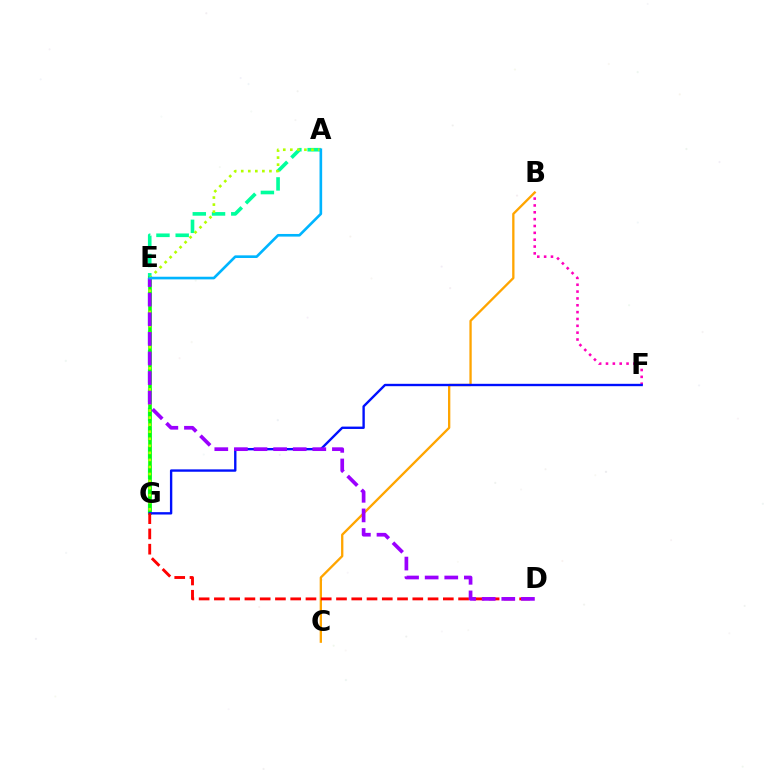{('B', 'F'): [{'color': '#ff00bd', 'line_style': 'dotted', 'thickness': 1.86}], ('A', 'G'): [{'color': '#00ff9d', 'line_style': 'dashed', 'thickness': 2.61}, {'color': '#b3ff00', 'line_style': 'dotted', 'thickness': 1.91}], ('B', 'C'): [{'color': '#ffa500', 'line_style': 'solid', 'thickness': 1.67}], ('E', 'G'): [{'color': '#08ff00', 'line_style': 'solid', 'thickness': 2.6}], ('F', 'G'): [{'color': '#0010ff', 'line_style': 'solid', 'thickness': 1.71}], ('D', 'G'): [{'color': '#ff0000', 'line_style': 'dashed', 'thickness': 2.07}], ('D', 'E'): [{'color': '#9b00ff', 'line_style': 'dashed', 'thickness': 2.66}], ('A', 'E'): [{'color': '#00b5ff', 'line_style': 'solid', 'thickness': 1.9}]}